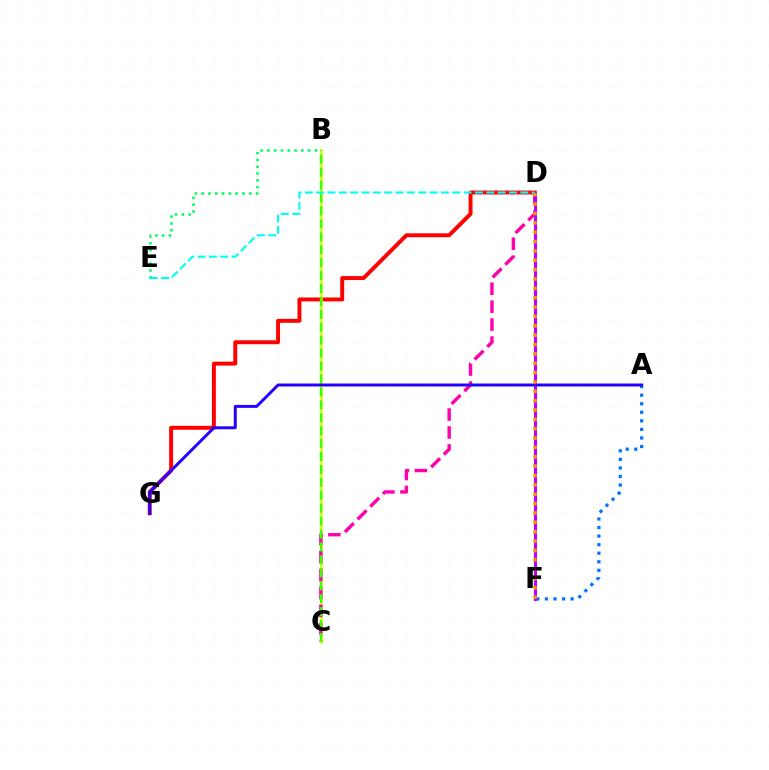{('D', 'G'): [{'color': '#ff0000', 'line_style': 'solid', 'thickness': 2.83}], ('B', 'C'): [{'color': '#d1ff00', 'line_style': 'solid', 'thickness': 1.81}, {'color': '#3dff00', 'line_style': 'dashed', 'thickness': 1.76}], ('A', 'F'): [{'color': '#0074ff', 'line_style': 'dotted', 'thickness': 2.33}], ('C', 'D'): [{'color': '#ff00ac', 'line_style': 'dashed', 'thickness': 2.44}], ('B', 'E'): [{'color': '#00ff5c', 'line_style': 'dotted', 'thickness': 1.85}], ('D', 'F'): [{'color': '#b900ff', 'line_style': 'solid', 'thickness': 2.19}, {'color': '#ff9400', 'line_style': 'dotted', 'thickness': 2.54}], ('D', 'E'): [{'color': '#00fff6', 'line_style': 'dashed', 'thickness': 1.54}], ('A', 'G'): [{'color': '#2500ff', 'line_style': 'solid', 'thickness': 2.13}]}